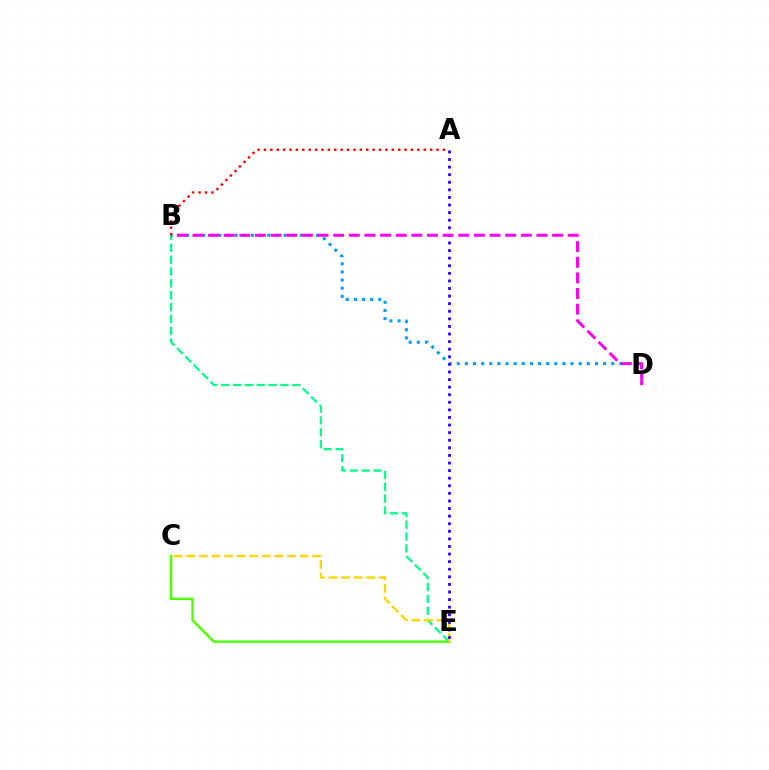{('B', 'E'): [{'color': '#00ff86', 'line_style': 'dashed', 'thickness': 1.61}], ('B', 'D'): [{'color': '#009eff', 'line_style': 'dotted', 'thickness': 2.21}, {'color': '#ff00ed', 'line_style': 'dashed', 'thickness': 2.12}], ('C', 'E'): [{'color': '#4fff00', 'line_style': 'solid', 'thickness': 1.75}, {'color': '#ffd500', 'line_style': 'dashed', 'thickness': 1.71}], ('A', 'E'): [{'color': '#3700ff', 'line_style': 'dotted', 'thickness': 2.06}], ('A', 'B'): [{'color': '#ff0000', 'line_style': 'dotted', 'thickness': 1.74}]}